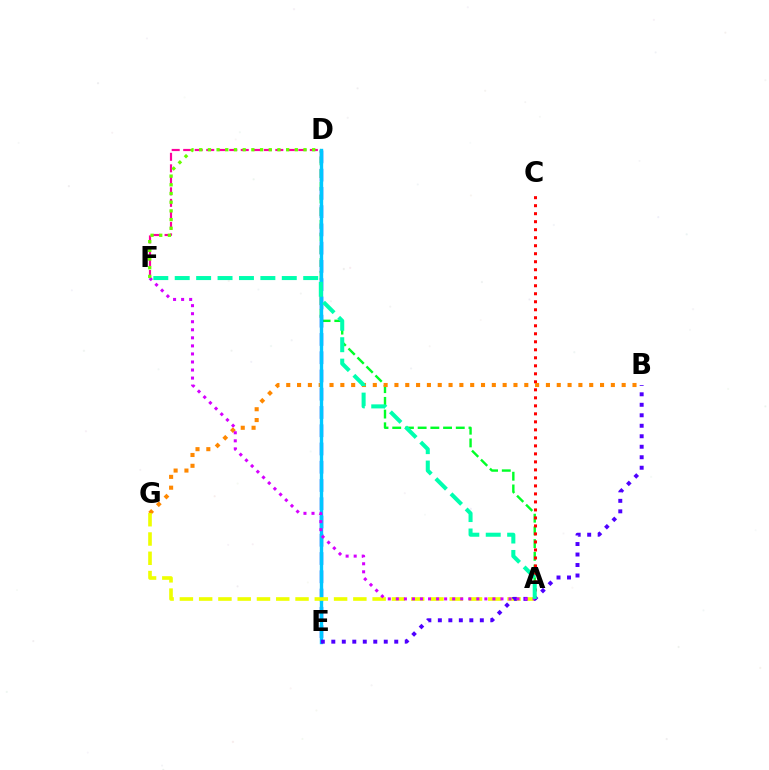{('A', 'D'): [{'color': '#00ff27', 'line_style': 'dashed', 'thickness': 1.73}], ('D', 'E'): [{'color': '#003fff', 'line_style': 'dashed', 'thickness': 2.48}, {'color': '#00c7ff', 'line_style': 'solid', 'thickness': 2.43}], ('D', 'F'): [{'color': '#ff00a0', 'line_style': 'dashed', 'thickness': 1.56}, {'color': '#66ff00', 'line_style': 'dotted', 'thickness': 2.36}], ('A', 'C'): [{'color': '#ff0000', 'line_style': 'dotted', 'thickness': 2.18}], ('B', 'G'): [{'color': '#ff8800', 'line_style': 'dotted', 'thickness': 2.94}], ('A', 'G'): [{'color': '#eeff00', 'line_style': 'dashed', 'thickness': 2.62}], ('B', 'E'): [{'color': '#4f00ff', 'line_style': 'dotted', 'thickness': 2.85}], ('A', 'F'): [{'color': '#d600ff', 'line_style': 'dotted', 'thickness': 2.19}, {'color': '#00ffaf', 'line_style': 'dashed', 'thickness': 2.91}]}